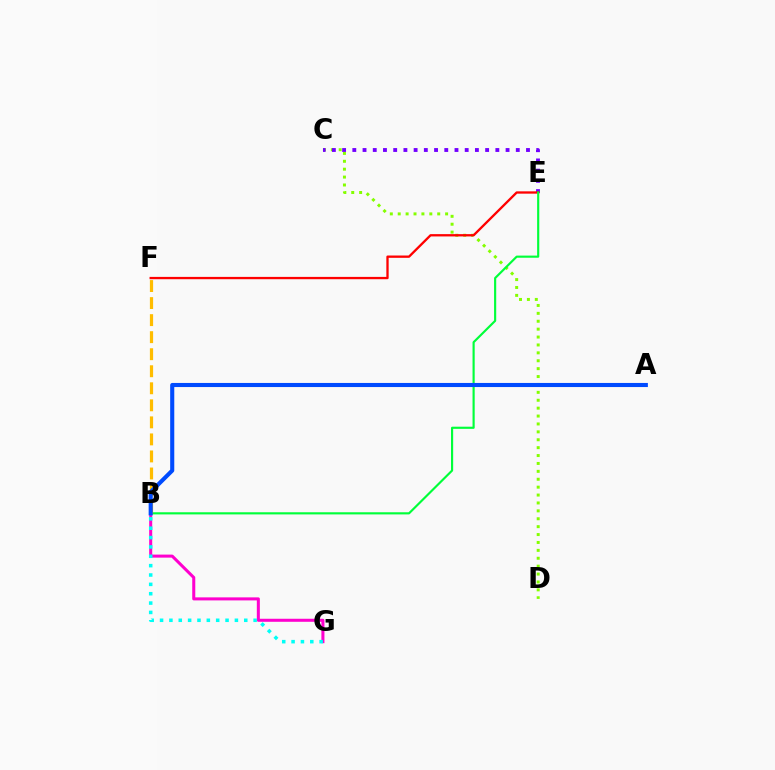{('B', 'G'): [{'color': '#ff00cf', 'line_style': 'solid', 'thickness': 2.19}, {'color': '#00fff6', 'line_style': 'dotted', 'thickness': 2.54}], ('C', 'D'): [{'color': '#84ff00', 'line_style': 'dotted', 'thickness': 2.15}], ('C', 'E'): [{'color': '#7200ff', 'line_style': 'dotted', 'thickness': 2.78}], ('E', 'F'): [{'color': '#ff0000', 'line_style': 'solid', 'thickness': 1.67}], ('B', 'E'): [{'color': '#00ff39', 'line_style': 'solid', 'thickness': 1.55}], ('B', 'F'): [{'color': '#ffbd00', 'line_style': 'dashed', 'thickness': 2.31}], ('A', 'B'): [{'color': '#004bff', 'line_style': 'solid', 'thickness': 2.95}]}